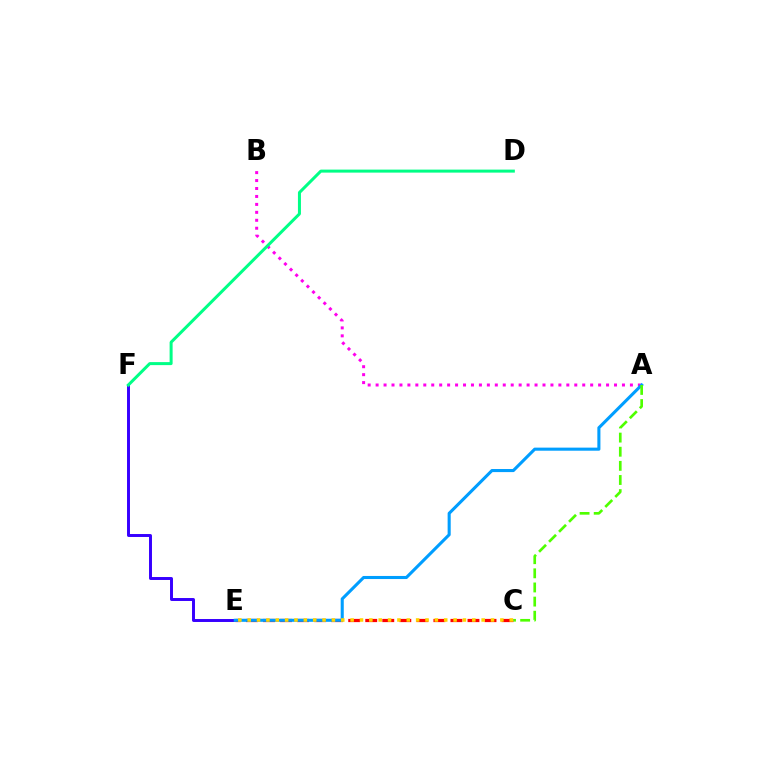{('E', 'F'): [{'color': '#3700ff', 'line_style': 'solid', 'thickness': 2.12}], ('C', 'E'): [{'color': '#ff0000', 'line_style': 'dashed', 'thickness': 2.31}, {'color': '#ffd500', 'line_style': 'dotted', 'thickness': 2.54}], ('A', 'B'): [{'color': '#ff00ed', 'line_style': 'dotted', 'thickness': 2.16}], ('A', 'E'): [{'color': '#009eff', 'line_style': 'solid', 'thickness': 2.22}], ('A', 'C'): [{'color': '#4fff00', 'line_style': 'dashed', 'thickness': 1.92}], ('D', 'F'): [{'color': '#00ff86', 'line_style': 'solid', 'thickness': 2.17}]}